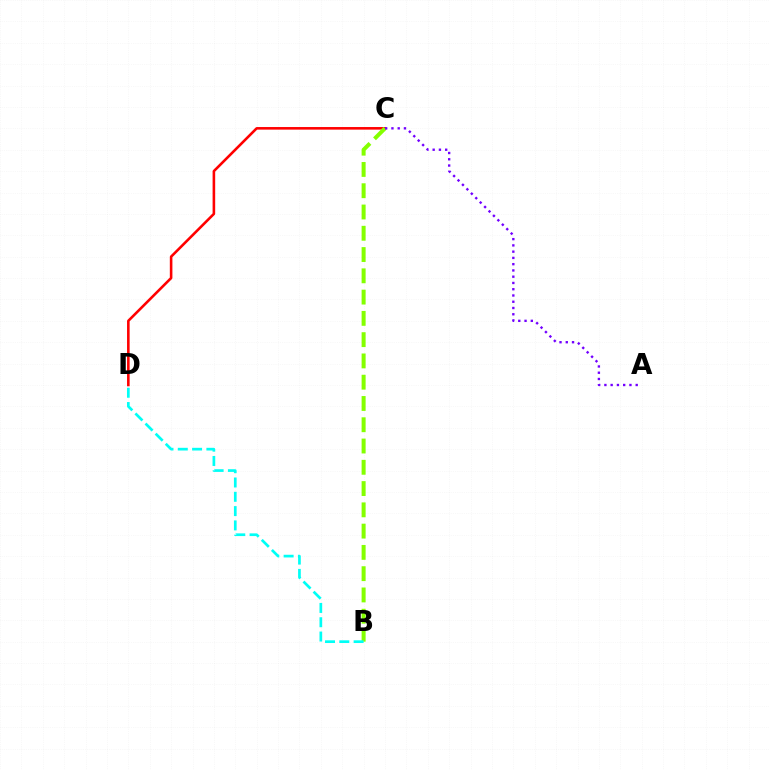{('C', 'D'): [{'color': '#ff0000', 'line_style': 'solid', 'thickness': 1.86}], ('B', 'C'): [{'color': '#84ff00', 'line_style': 'dashed', 'thickness': 2.89}], ('A', 'C'): [{'color': '#7200ff', 'line_style': 'dotted', 'thickness': 1.7}], ('B', 'D'): [{'color': '#00fff6', 'line_style': 'dashed', 'thickness': 1.94}]}